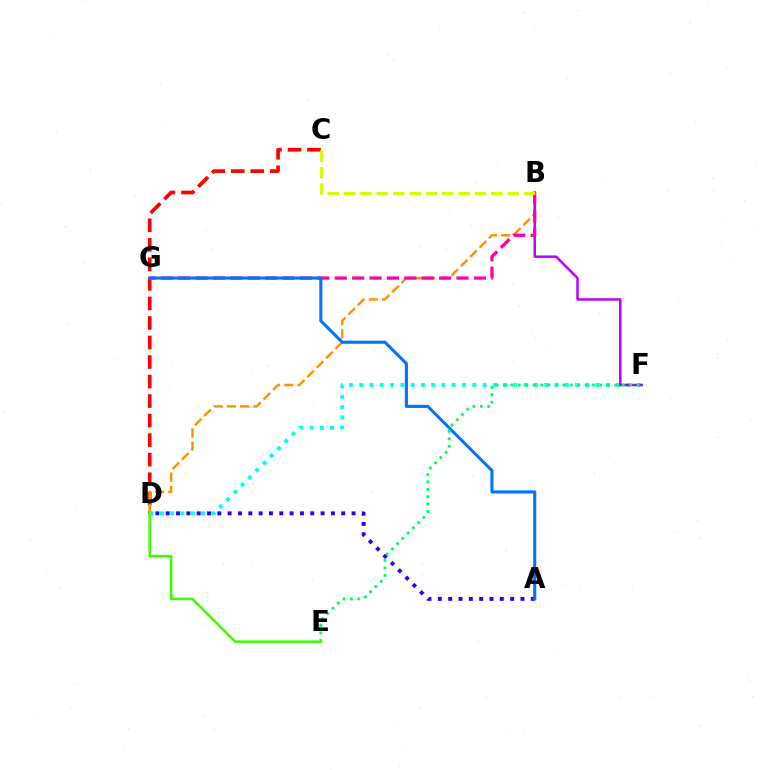{('C', 'D'): [{'color': '#ff0000', 'line_style': 'dashed', 'thickness': 2.65}], ('D', 'F'): [{'color': '#00fff6', 'line_style': 'dotted', 'thickness': 2.79}], ('B', 'D'): [{'color': '#ff9400', 'line_style': 'dashed', 'thickness': 1.8}], ('A', 'D'): [{'color': '#2500ff', 'line_style': 'dotted', 'thickness': 2.81}], ('B', 'F'): [{'color': '#b900ff', 'line_style': 'solid', 'thickness': 1.78}], ('B', 'G'): [{'color': '#ff00ac', 'line_style': 'dashed', 'thickness': 2.36}], ('A', 'G'): [{'color': '#0074ff', 'line_style': 'solid', 'thickness': 2.23}], ('B', 'C'): [{'color': '#d1ff00', 'line_style': 'dashed', 'thickness': 2.22}], ('E', 'F'): [{'color': '#00ff5c', 'line_style': 'dotted', 'thickness': 2.02}], ('D', 'E'): [{'color': '#3dff00', 'line_style': 'solid', 'thickness': 1.86}]}